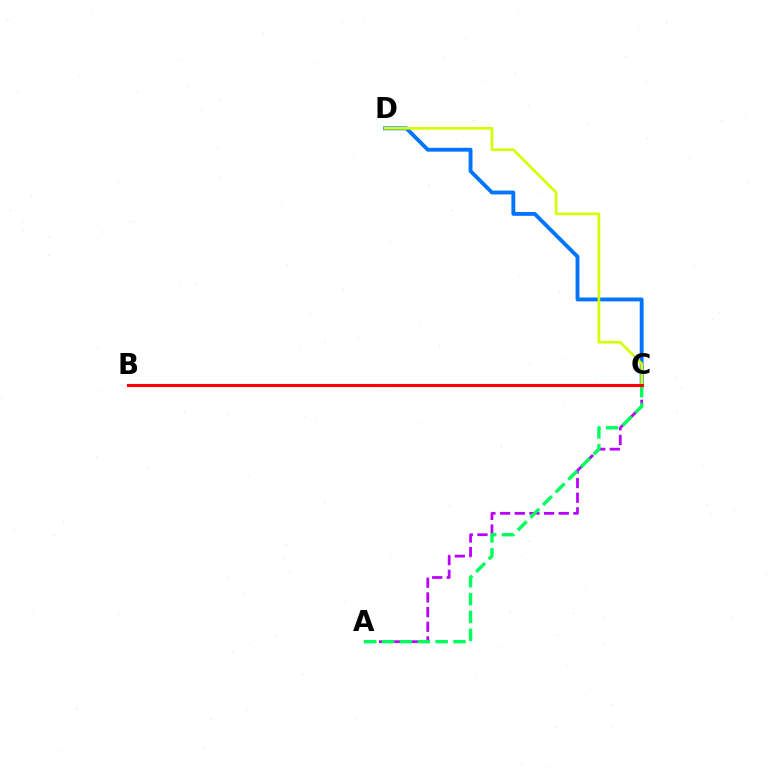{('C', 'D'): [{'color': '#0074ff', 'line_style': 'solid', 'thickness': 2.78}, {'color': '#d1ff00', 'line_style': 'solid', 'thickness': 1.92}], ('A', 'C'): [{'color': '#b900ff', 'line_style': 'dashed', 'thickness': 1.99}, {'color': '#00ff5c', 'line_style': 'dashed', 'thickness': 2.43}], ('B', 'C'): [{'color': '#ff0000', 'line_style': 'solid', 'thickness': 2.23}]}